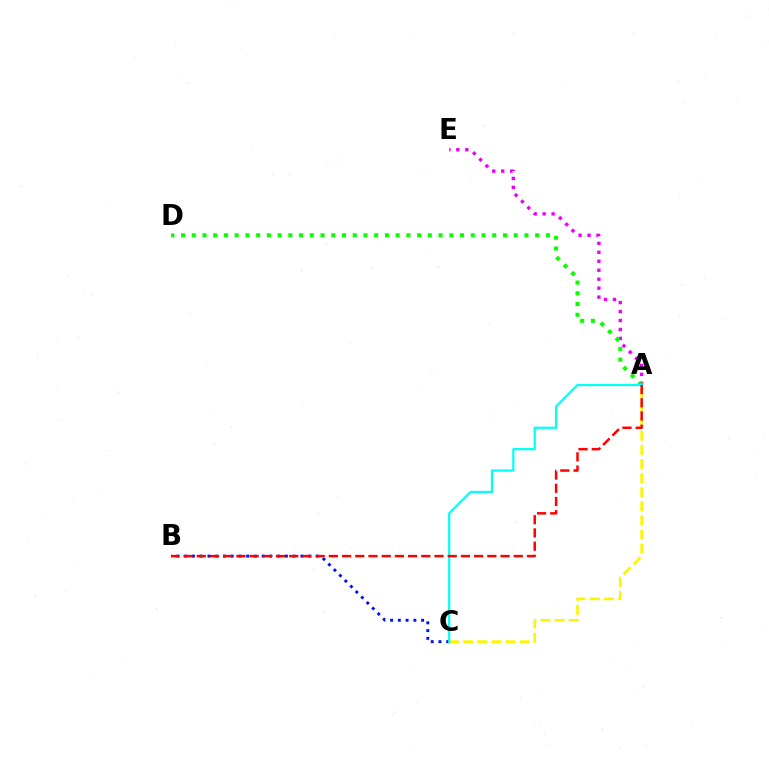{('A', 'E'): [{'color': '#ee00ff', 'line_style': 'dotted', 'thickness': 2.43}], ('B', 'C'): [{'color': '#0010ff', 'line_style': 'dotted', 'thickness': 2.11}], ('A', 'C'): [{'color': '#fcf500', 'line_style': 'dashed', 'thickness': 1.92}, {'color': '#00fff6', 'line_style': 'solid', 'thickness': 1.59}], ('A', 'D'): [{'color': '#08ff00', 'line_style': 'dotted', 'thickness': 2.92}], ('A', 'B'): [{'color': '#ff0000', 'line_style': 'dashed', 'thickness': 1.79}]}